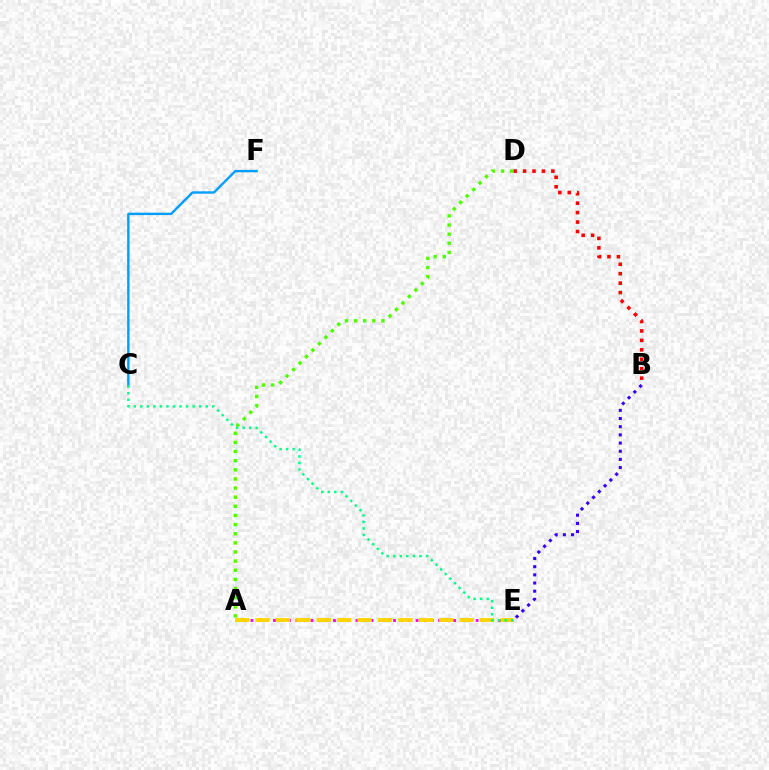{('A', 'E'): [{'color': '#ff00ed', 'line_style': 'dotted', 'thickness': 2.04}, {'color': '#ffd500', 'line_style': 'dashed', 'thickness': 2.77}], ('B', 'D'): [{'color': '#ff0000', 'line_style': 'dotted', 'thickness': 2.57}], ('A', 'D'): [{'color': '#4fff00', 'line_style': 'dotted', 'thickness': 2.48}], ('C', 'F'): [{'color': '#009eff', 'line_style': 'solid', 'thickness': 1.72}], ('B', 'E'): [{'color': '#3700ff', 'line_style': 'dotted', 'thickness': 2.22}], ('C', 'E'): [{'color': '#00ff86', 'line_style': 'dotted', 'thickness': 1.78}]}